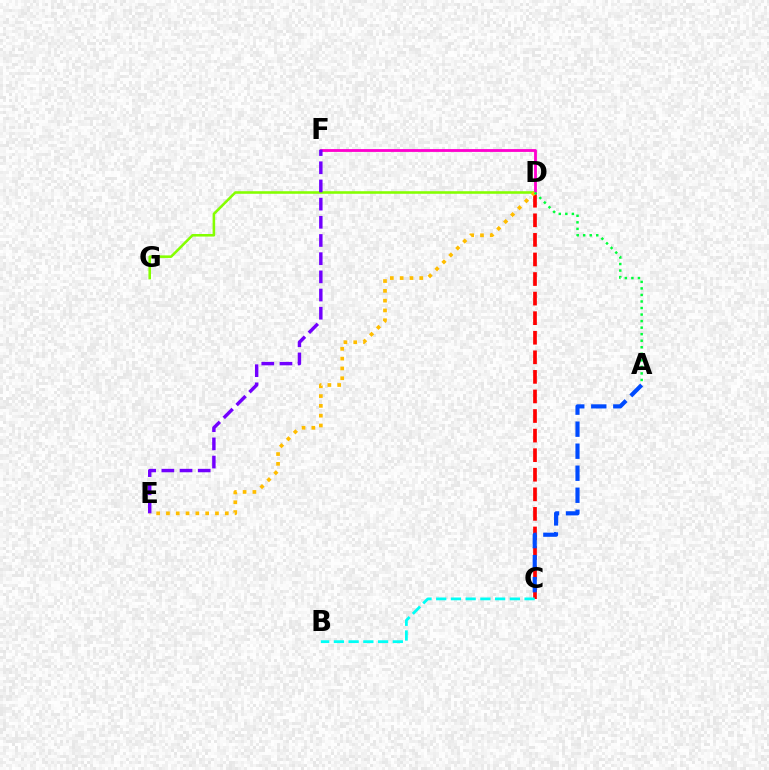{('C', 'D'): [{'color': '#ff0000', 'line_style': 'dashed', 'thickness': 2.66}], ('B', 'C'): [{'color': '#00fff6', 'line_style': 'dashed', 'thickness': 2.0}], ('D', 'G'): [{'color': '#84ff00', 'line_style': 'solid', 'thickness': 1.85}], ('A', 'C'): [{'color': '#004bff', 'line_style': 'dashed', 'thickness': 2.99}], ('D', 'F'): [{'color': '#ff00cf', 'line_style': 'solid', 'thickness': 2.04}], ('D', 'E'): [{'color': '#ffbd00', 'line_style': 'dotted', 'thickness': 2.66}], ('E', 'F'): [{'color': '#7200ff', 'line_style': 'dashed', 'thickness': 2.47}], ('A', 'D'): [{'color': '#00ff39', 'line_style': 'dotted', 'thickness': 1.78}]}